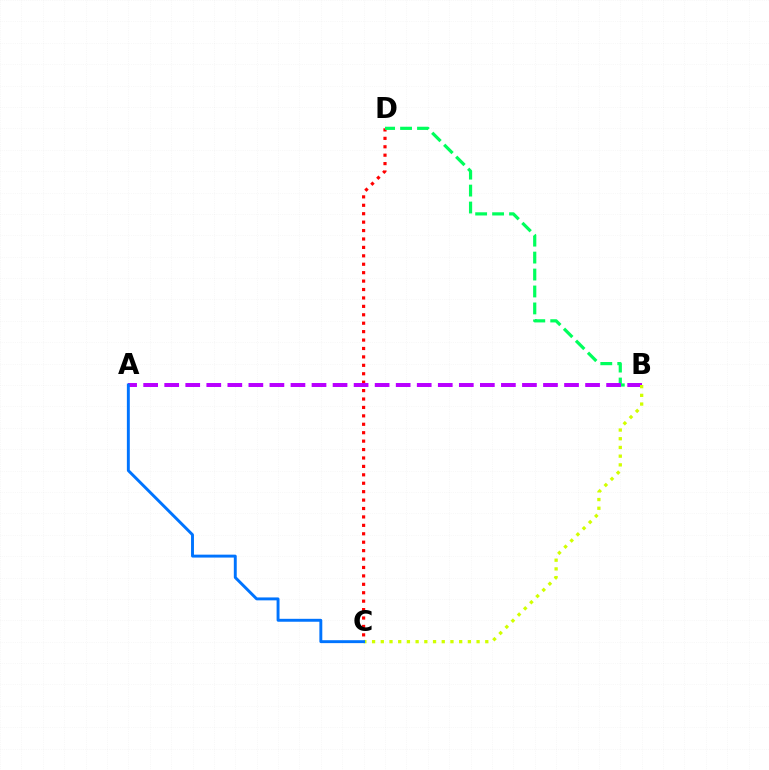{('C', 'D'): [{'color': '#ff0000', 'line_style': 'dotted', 'thickness': 2.29}], ('B', 'D'): [{'color': '#00ff5c', 'line_style': 'dashed', 'thickness': 2.3}], ('A', 'B'): [{'color': '#b900ff', 'line_style': 'dashed', 'thickness': 2.86}], ('B', 'C'): [{'color': '#d1ff00', 'line_style': 'dotted', 'thickness': 2.37}], ('A', 'C'): [{'color': '#0074ff', 'line_style': 'solid', 'thickness': 2.1}]}